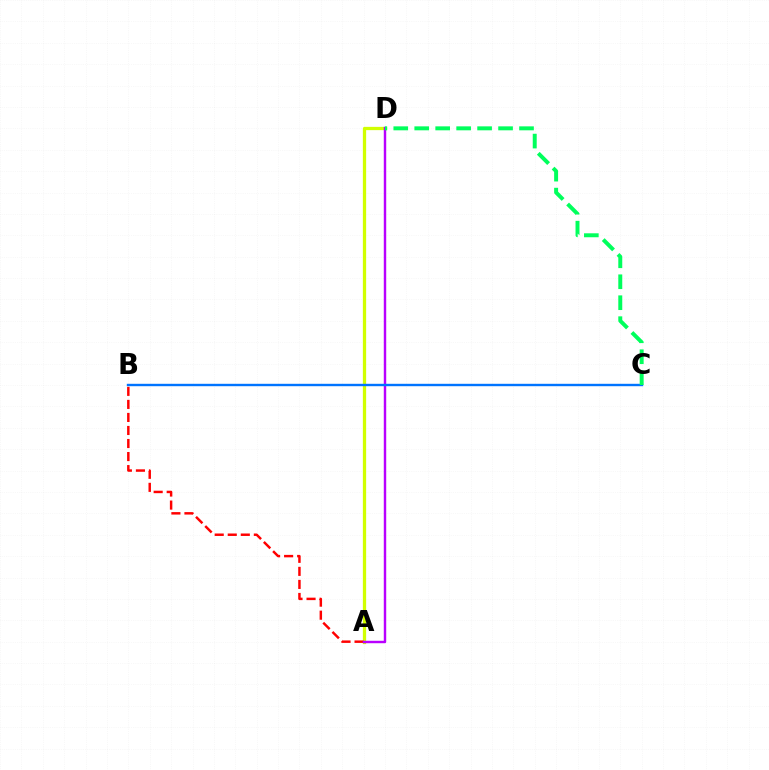{('A', 'D'): [{'color': '#d1ff00', 'line_style': 'solid', 'thickness': 2.36}, {'color': '#b900ff', 'line_style': 'solid', 'thickness': 1.75}], ('A', 'B'): [{'color': '#ff0000', 'line_style': 'dashed', 'thickness': 1.77}], ('B', 'C'): [{'color': '#0074ff', 'line_style': 'solid', 'thickness': 1.72}], ('C', 'D'): [{'color': '#00ff5c', 'line_style': 'dashed', 'thickness': 2.85}]}